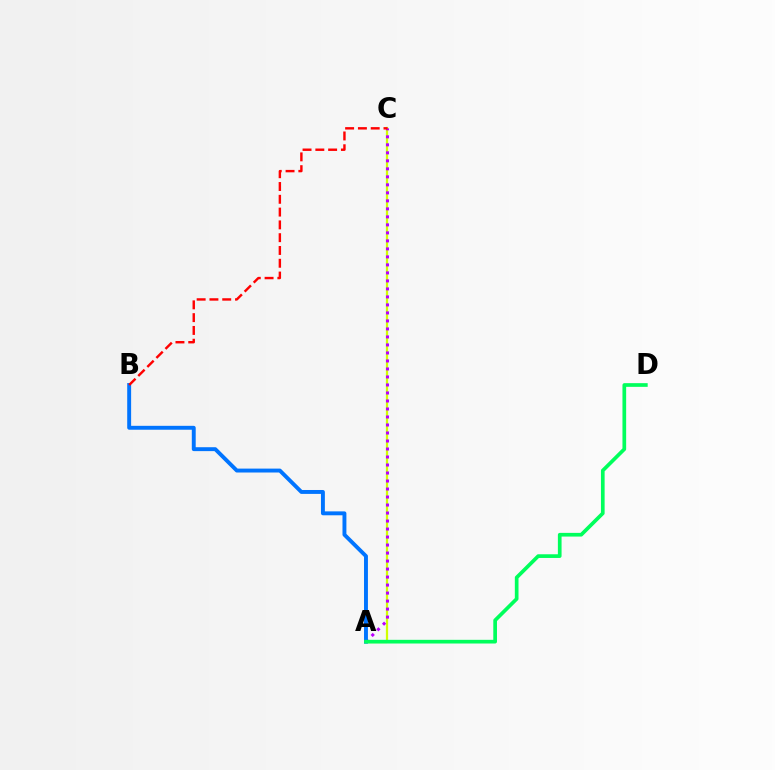{('A', 'C'): [{'color': '#d1ff00', 'line_style': 'solid', 'thickness': 1.62}, {'color': '#b900ff', 'line_style': 'dotted', 'thickness': 2.17}], ('A', 'B'): [{'color': '#0074ff', 'line_style': 'solid', 'thickness': 2.81}], ('A', 'D'): [{'color': '#00ff5c', 'line_style': 'solid', 'thickness': 2.65}], ('B', 'C'): [{'color': '#ff0000', 'line_style': 'dashed', 'thickness': 1.74}]}